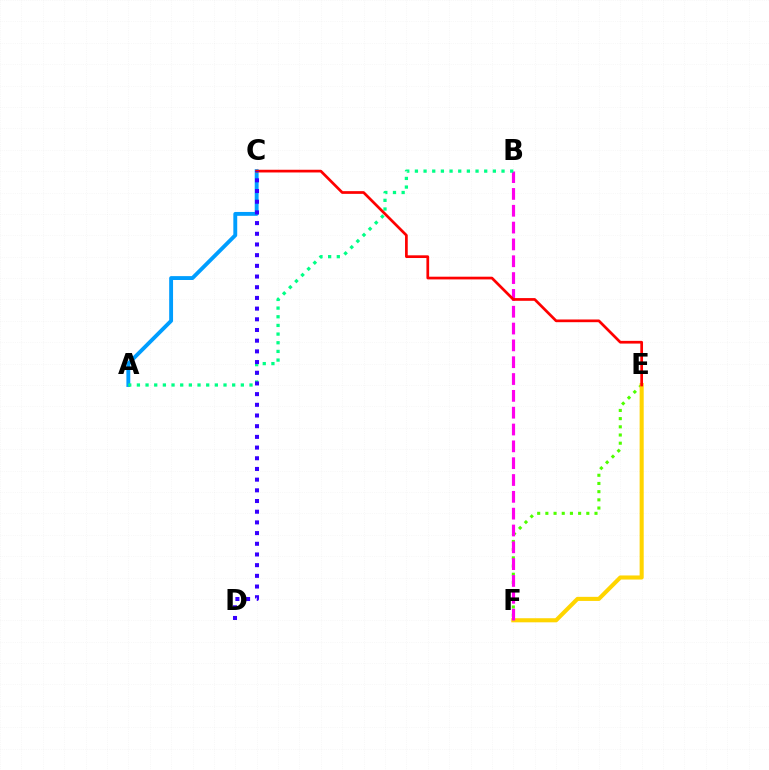{('E', 'F'): [{'color': '#4fff00', 'line_style': 'dotted', 'thickness': 2.22}, {'color': '#ffd500', 'line_style': 'solid', 'thickness': 2.94}], ('B', 'F'): [{'color': '#ff00ed', 'line_style': 'dashed', 'thickness': 2.29}], ('A', 'C'): [{'color': '#009eff', 'line_style': 'solid', 'thickness': 2.79}], ('A', 'B'): [{'color': '#00ff86', 'line_style': 'dotted', 'thickness': 2.35}], ('C', 'E'): [{'color': '#ff0000', 'line_style': 'solid', 'thickness': 1.95}], ('C', 'D'): [{'color': '#3700ff', 'line_style': 'dotted', 'thickness': 2.9}]}